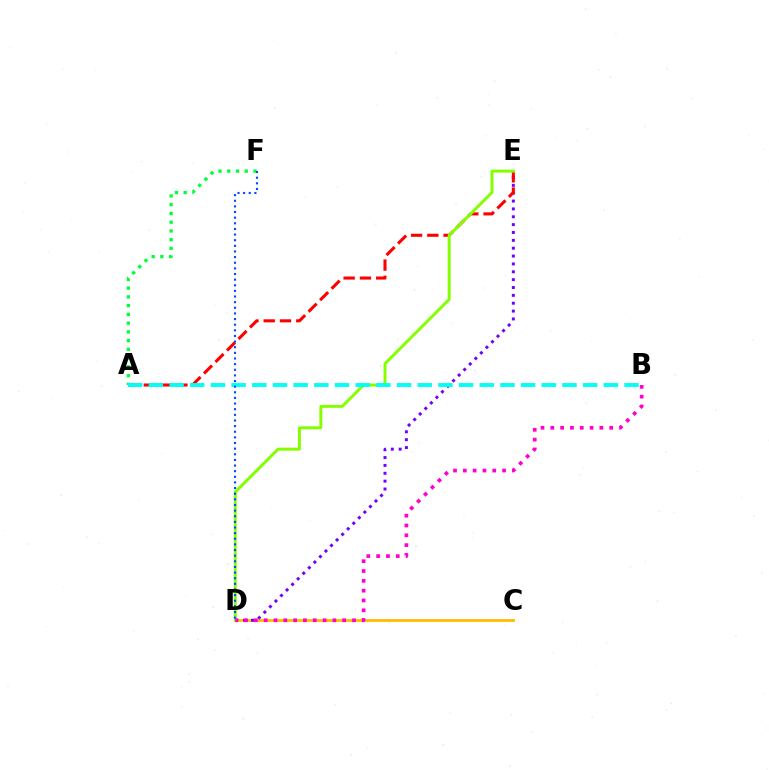{('A', 'F'): [{'color': '#00ff39', 'line_style': 'dotted', 'thickness': 2.38}], ('C', 'D'): [{'color': '#ffbd00', 'line_style': 'solid', 'thickness': 2.03}], ('D', 'E'): [{'color': '#7200ff', 'line_style': 'dotted', 'thickness': 2.14}, {'color': '#84ff00', 'line_style': 'solid', 'thickness': 2.13}], ('A', 'E'): [{'color': '#ff0000', 'line_style': 'dashed', 'thickness': 2.21}], ('B', 'D'): [{'color': '#ff00cf', 'line_style': 'dotted', 'thickness': 2.67}], ('A', 'B'): [{'color': '#00fff6', 'line_style': 'dashed', 'thickness': 2.81}], ('D', 'F'): [{'color': '#004bff', 'line_style': 'dotted', 'thickness': 1.53}]}